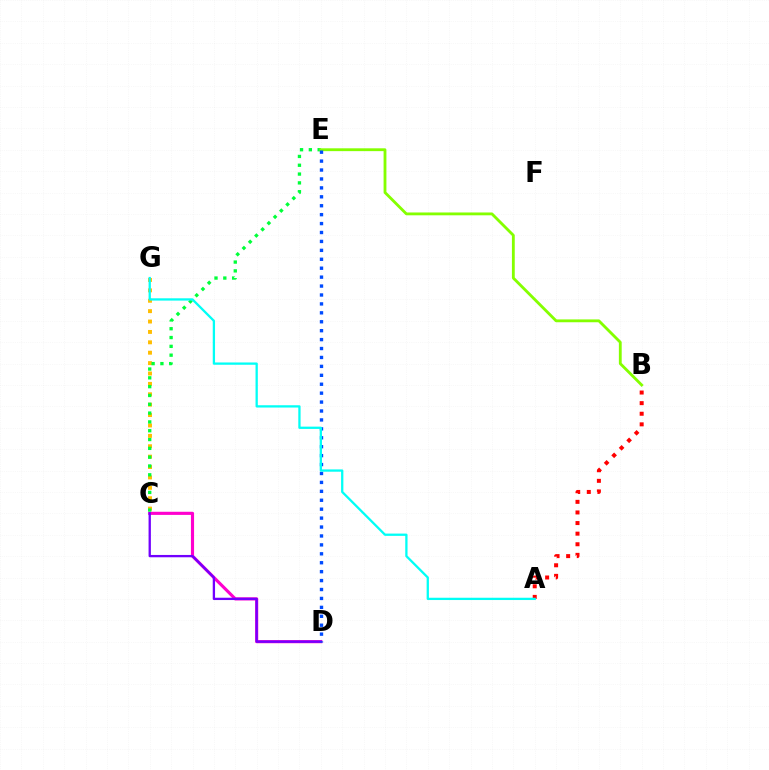{('C', 'G'): [{'color': '#ffbd00', 'line_style': 'dotted', 'thickness': 2.82}], ('C', 'D'): [{'color': '#ff00cf', 'line_style': 'solid', 'thickness': 2.25}, {'color': '#7200ff', 'line_style': 'solid', 'thickness': 1.67}], ('A', 'B'): [{'color': '#ff0000', 'line_style': 'dotted', 'thickness': 2.88}], ('C', 'E'): [{'color': '#00ff39', 'line_style': 'dotted', 'thickness': 2.39}], ('B', 'E'): [{'color': '#84ff00', 'line_style': 'solid', 'thickness': 2.04}], ('D', 'E'): [{'color': '#004bff', 'line_style': 'dotted', 'thickness': 2.42}], ('A', 'G'): [{'color': '#00fff6', 'line_style': 'solid', 'thickness': 1.65}]}